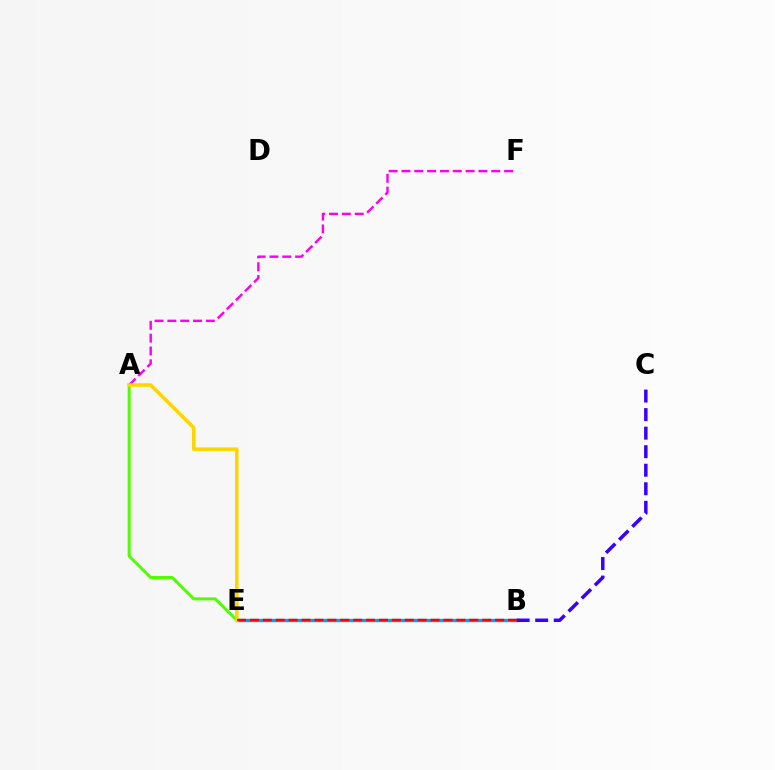{('A', 'E'): [{'color': '#4fff00', 'line_style': 'solid', 'thickness': 2.16}, {'color': '#ffd500', 'line_style': 'solid', 'thickness': 2.54}], ('B', 'E'): [{'color': '#00ff86', 'line_style': 'dashed', 'thickness': 2.2}, {'color': '#009eff', 'line_style': 'solid', 'thickness': 2.38}, {'color': '#ff0000', 'line_style': 'dashed', 'thickness': 1.75}], ('A', 'F'): [{'color': '#ff00ed', 'line_style': 'dashed', 'thickness': 1.74}], ('B', 'C'): [{'color': '#3700ff', 'line_style': 'dashed', 'thickness': 2.52}]}